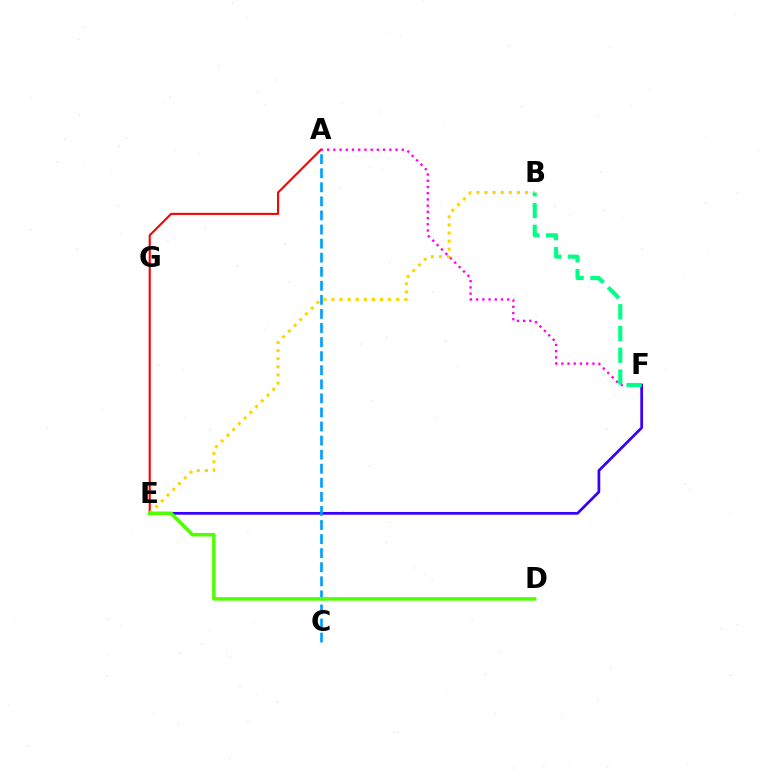{('A', 'E'): [{'color': '#ff0000', 'line_style': 'solid', 'thickness': 1.52}], ('E', 'F'): [{'color': '#3700ff', 'line_style': 'solid', 'thickness': 1.97}], ('A', 'F'): [{'color': '#ff00ed', 'line_style': 'dotted', 'thickness': 1.69}], ('B', 'E'): [{'color': '#ffd500', 'line_style': 'dotted', 'thickness': 2.2}], ('B', 'F'): [{'color': '#00ff86', 'line_style': 'dashed', 'thickness': 2.96}], ('A', 'C'): [{'color': '#009eff', 'line_style': 'dashed', 'thickness': 1.91}], ('D', 'E'): [{'color': '#4fff00', 'line_style': 'solid', 'thickness': 2.53}]}